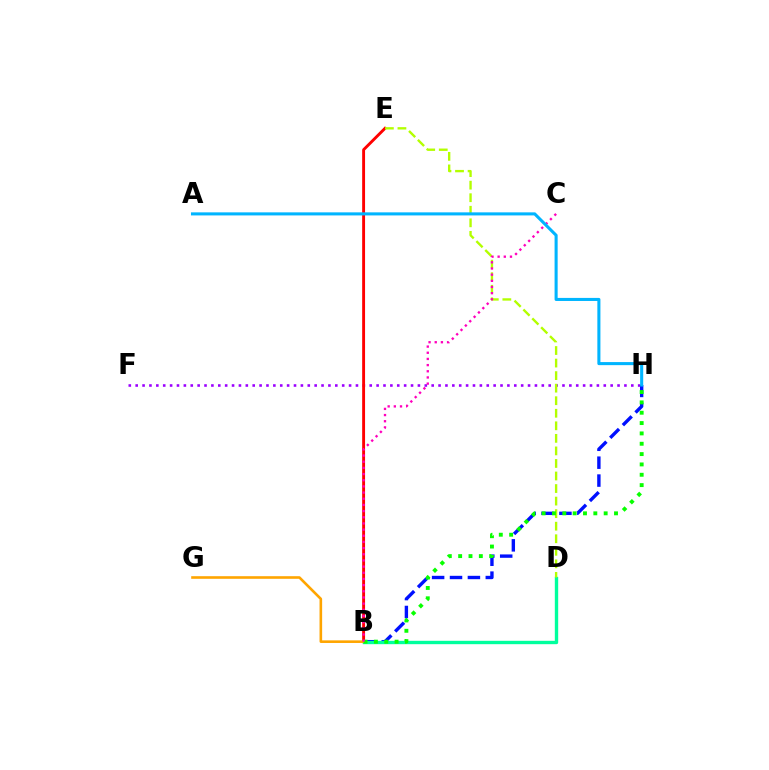{('F', 'H'): [{'color': '#9b00ff', 'line_style': 'dotted', 'thickness': 1.87}], ('B', 'E'): [{'color': '#ff0000', 'line_style': 'solid', 'thickness': 2.08}], ('B', 'H'): [{'color': '#0010ff', 'line_style': 'dashed', 'thickness': 2.43}, {'color': '#08ff00', 'line_style': 'dotted', 'thickness': 2.81}], ('B', 'D'): [{'color': '#00ff9d', 'line_style': 'solid', 'thickness': 2.43}], ('B', 'G'): [{'color': '#ffa500', 'line_style': 'solid', 'thickness': 1.88}], ('D', 'E'): [{'color': '#b3ff00', 'line_style': 'dashed', 'thickness': 1.7}], ('B', 'C'): [{'color': '#ff00bd', 'line_style': 'dotted', 'thickness': 1.68}], ('A', 'H'): [{'color': '#00b5ff', 'line_style': 'solid', 'thickness': 2.21}]}